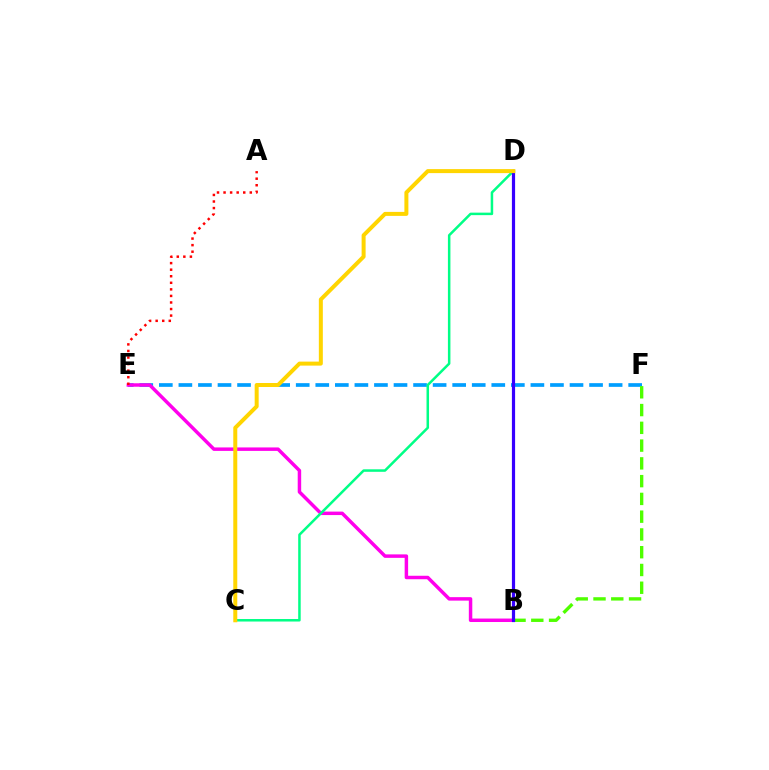{('E', 'F'): [{'color': '#009eff', 'line_style': 'dashed', 'thickness': 2.66}], ('B', 'E'): [{'color': '#ff00ed', 'line_style': 'solid', 'thickness': 2.5}], ('B', 'F'): [{'color': '#4fff00', 'line_style': 'dashed', 'thickness': 2.41}], ('C', 'D'): [{'color': '#00ff86', 'line_style': 'solid', 'thickness': 1.8}, {'color': '#ffd500', 'line_style': 'solid', 'thickness': 2.88}], ('B', 'D'): [{'color': '#3700ff', 'line_style': 'solid', 'thickness': 2.3}], ('A', 'E'): [{'color': '#ff0000', 'line_style': 'dotted', 'thickness': 1.78}]}